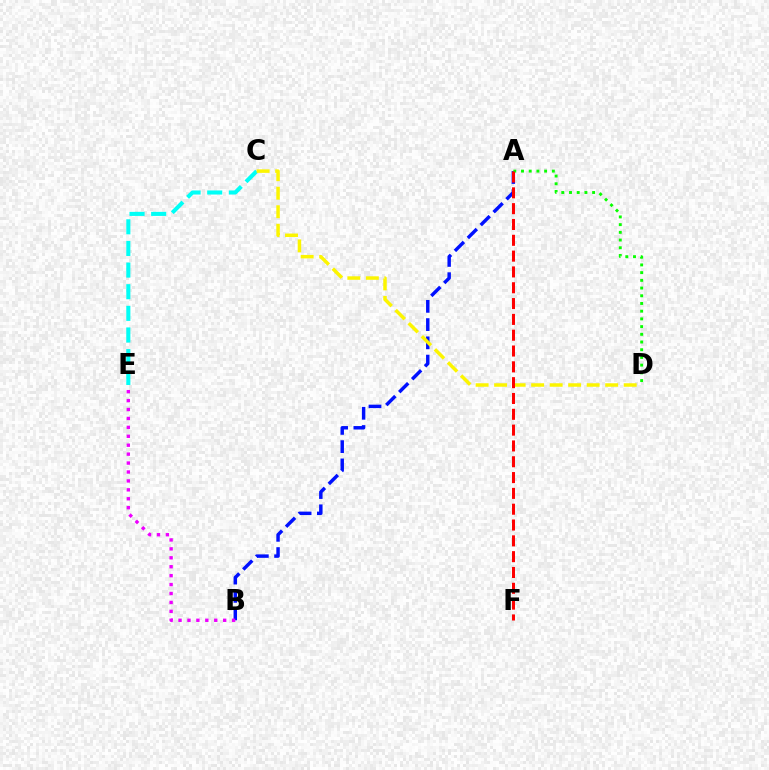{('A', 'B'): [{'color': '#0010ff', 'line_style': 'dashed', 'thickness': 2.48}], ('C', 'E'): [{'color': '#00fff6', 'line_style': 'dashed', 'thickness': 2.94}], ('A', 'D'): [{'color': '#08ff00', 'line_style': 'dotted', 'thickness': 2.09}], ('B', 'E'): [{'color': '#ee00ff', 'line_style': 'dotted', 'thickness': 2.43}], ('C', 'D'): [{'color': '#fcf500', 'line_style': 'dashed', 'thickness': 2.51}], ('A', 'F'): [{'color': '#ff0000', 'line_style': 'dashed', 'thickness': 2.15}]}